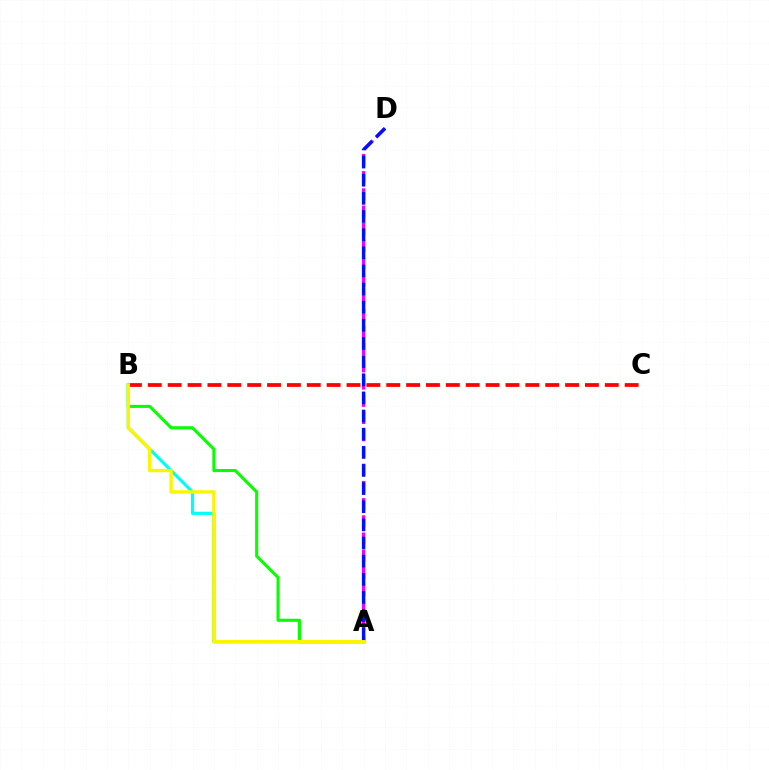{('A', 'D'): [{'color': '#ee00ff', 'line_style': 'dashed', 'thickness': 2.34}, {'color': '#0010ff', 'line_style': 'dashed', 'thickness': 2.46}], ('B', 'C'): [{'color': '#ff0000', 'line_style': 'dashed', 'thickness': 2.7}], ('A', 'B'): [{'color': '#00fff6', 'line_style': 'solid', 'thickness': 2.28}, {'color': '#08ff00', 'line_style': 'solid', 'thickness': 2.22}, {'color': '#fcf500', 'line_style': 'solid', 'thickness': 2.44}]}